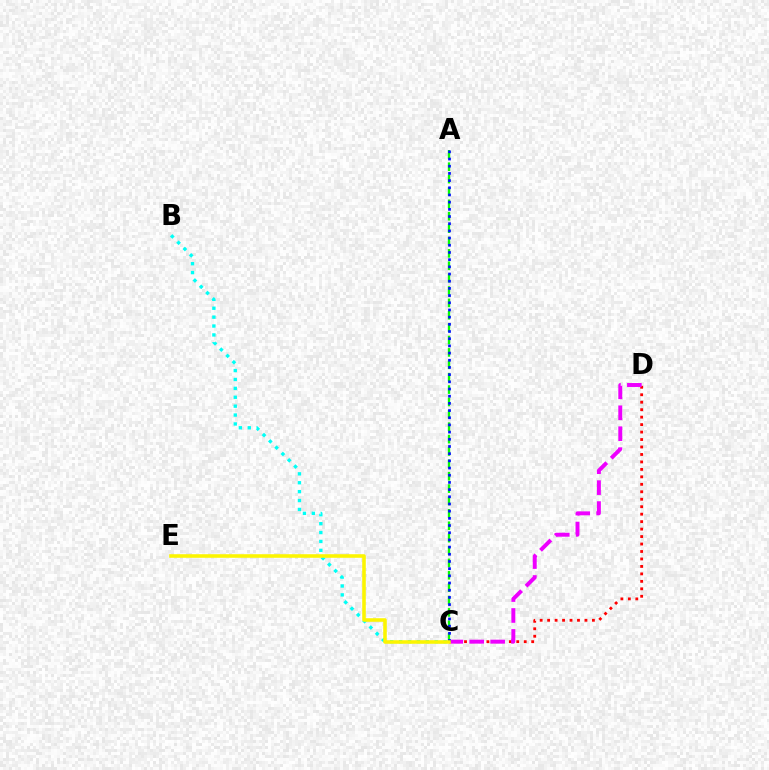{('B', 'C'): [{'color': '#00fff6', 'line_style': 'dotted', 'thickness': 2.42}], ('C', 'D'): [{'color': '#ff0000', 'line_style': 'dotted', 'thickness': 2.03}, {'color': '#ee00ff', 'line_style': 'dashed', 'thickness': 2.84}], ('A', 'C'): [{'color': '#08ff00', 'line_style': 'dashed', 'thickness': 1.68}, {'color': '#0010ff', 'line_style': 'dotted', 'thickness': 1.95}], ('C', 'E'): [{'color': '#fcf500', 'line_style': 'solid', 'thickness': 2.57}]}